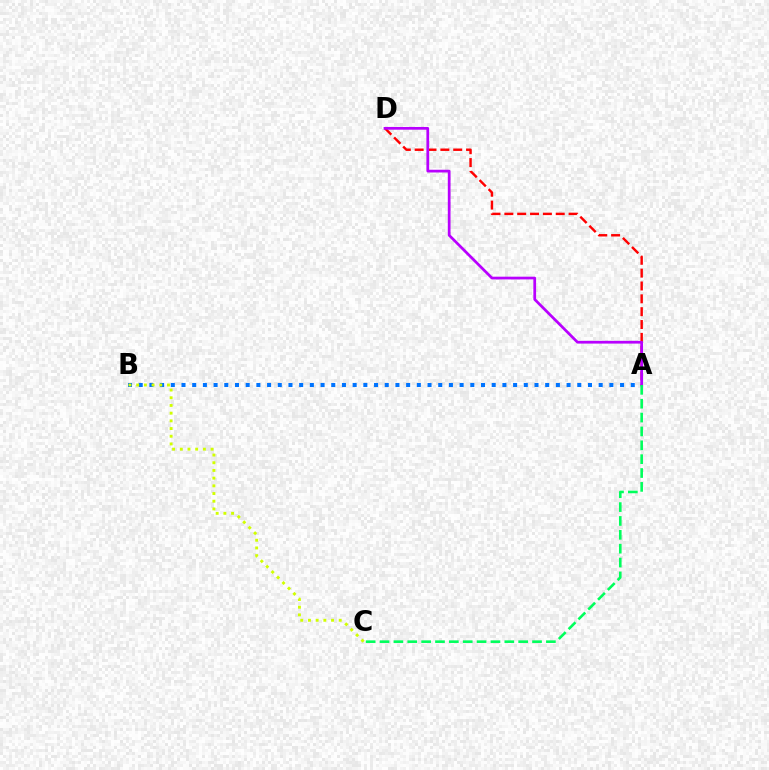{('A', 'B'): [{'color': '#0074ff', 'line_style': 'dotted', 'thickness': 2.91}], ('A', 'D'): [{'color': '#ff0000', 'line_style': 'dashed', 'thickness': 1.75}, {'color': '#b900ff', 'line_style': 'solid', 'thickness': 1.97}], ('A', 'C'): [{'color': '#00ff5c', 'line_style': 'dashed', 'thickness': 1.88}], ('B', 'C'): [{'color': '#d1ff00', 'line_style': 'dotted', 'thickness': 2.09}]}